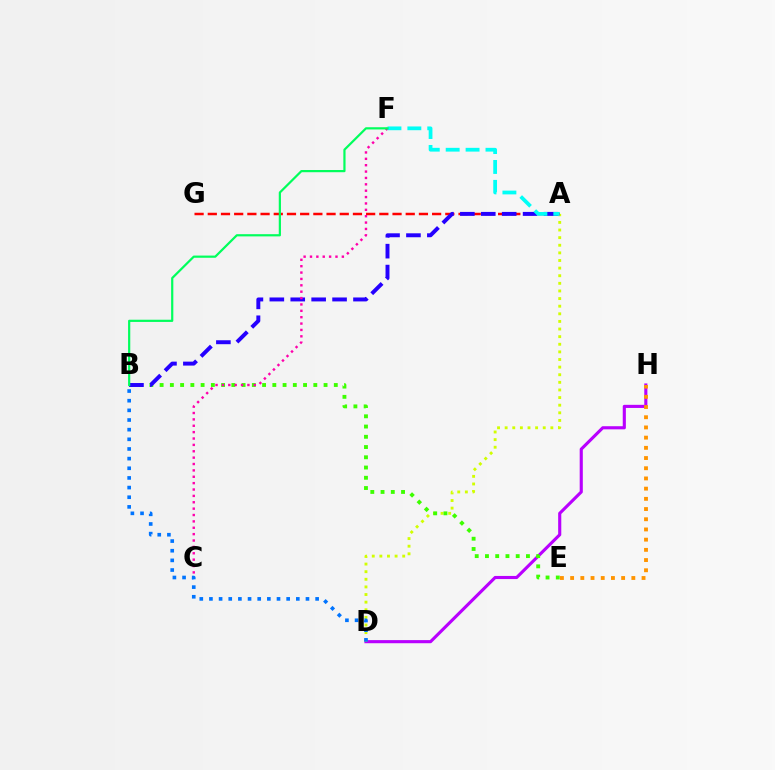{('D', 'H'): [{'color': '#b900ff', 'line_style': 'solid', 'thickness': 2.25}], ('A', 'D'): [{'color': '#d1ff00', 'line_style': 'dotted', 'thickness': 2.07}], ('B', 'D'): [{'color': '#0074ff', 'line_style': 'dotted', 'thickness': 2.62}], ('A', 'G'): [{'color': '#ff0000', 'line_style': 'dashed', 'thickness': 1.79}], ('B', 'E'): [{'color': '#3dff00', 'line_style': 'dotted', 'thickness': 2.78}], ('A', 'B'): [{'color': '#2500ff', 'line_style': 'dashed', 'thickness': 2.84}], ('C', 'F'): [{'color': '#ff00ac', 'line_style': 'dotted', 'thickness': 1.73}], ('A', 'F'): [{'color': '#00fff6', 'line_style': 'dashed', 'thickness': 2.7}], ('B', 'F'): [{'color': '#00ff5c', 'line_style': 'solid', 'thickness': 1.59}], ('E', 'H'): [{'color': '#ff9400', 'line_style': 'dotted', 'thickness': 2.77}]}